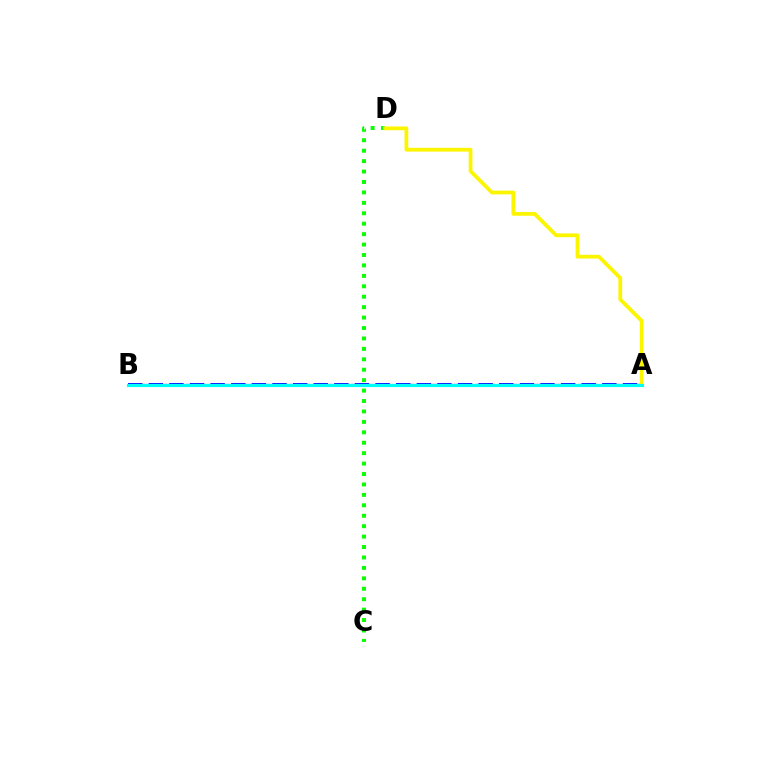{('A', 'B'): [{'color': '#ff0000', 'line_style': 'dashed', 'thickness': 1.53}, {'color': '#ee00ff', 'line_style': 'dashed', 'thickness': 1.57}, {'color': '#0010ff', 'line_style': 'dashed', 'thickness': 2.8}, {'color': '#00fff6', 'line_style': 'solid', 'thickness': 2.27}], ('C', 'D'): [{'color': '#08ff00', 'line_style': 'dotted', 'thickness': 2.83}], ('A', 'D'): [{'color': '#fcf500', 'line_style': 'solid', 'thickness': 2.71}]}